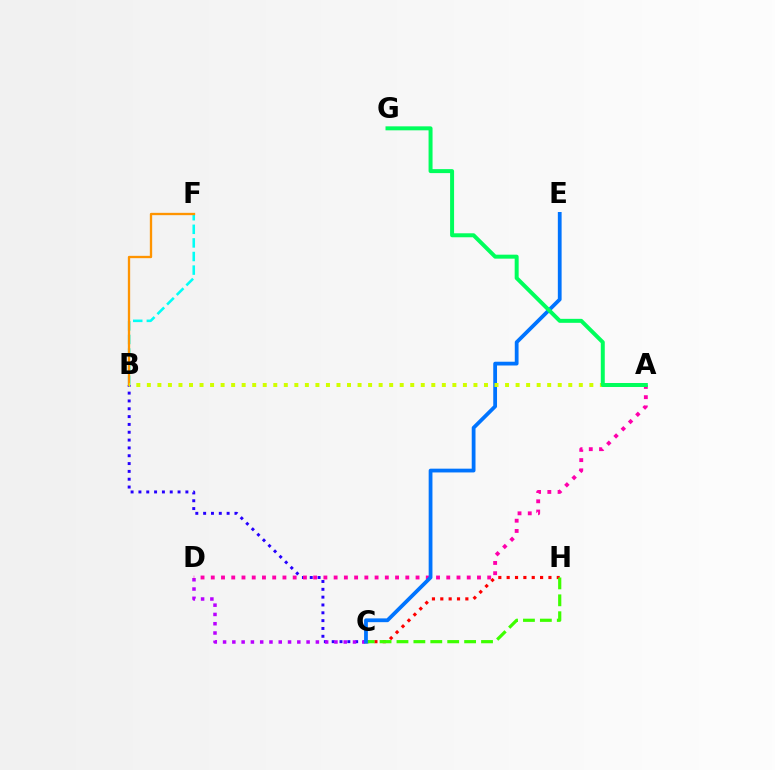{('B', 'F'): [{'color': '#00fff6', 'line_style': 'dashed', 'thickness': 1.85}, {'color': '#ff9400', 'line_style': 'solid', 'thickness': 1.67}], ('B', 'C'): [{'color': '#2500ff', 'line_style': 'dotted', 'thickness': 2.13}], ('C', 'H'): [{'color': '#ff0000', 'line_style': 'dotted', 'thickness': 2.27}, {'color': '#3dff00', 'line_style': 'dashed', 'thickness': 2.3}], ('C', 'D'): [{'color': '#b900ff', 'line_style': 'dotted', 'thickness': 2.52}], ('A', 'D'): [{'color': '#ff00ac', 'line_style': 'dotted', 'thickness': 2.78}], ('C', 'E'): [{'color': '#0074ff', 'line_style': 'solid', 'thickness': 2.72}], ('A', 'B'): [{'color': '#d1ff00', 'line_style': 'dotted', 'thickness': 2.86}], ('A', 'G'): [{'color': '#00ff5c', 'line_style': 'solid', 'thickness': 2.87}]}